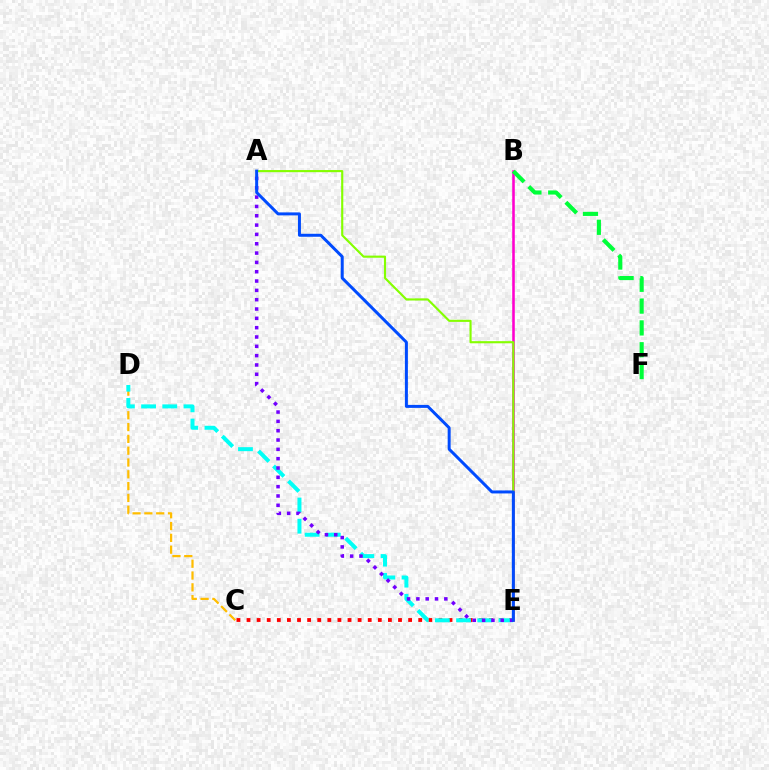{('B', 'E'): [{'color': '#ff00cf', 'line_style': 'solid', 'thickness': 1.85}], ('B', 'F'): [{'color': '#00ff39', 'line_style': 'dashed', 'thickness': 2.96}], ('A', 'E'): [{'color': '#84ff00', 'line_style': 'solid', 'thickness': 1.54}, {'color': '#7200ff', 'line_style': 'dotted', 'thickness': 2.53}, {'color': '#004bff', 'line_style': 'solid', 'thickness': 2.15}], ('C', 'D'): [{'color': '#ffbd00', 'line_style': 'dashed', 'thickness': 1.6}], ('C', 'E'): [{'color': '#ff0000', 'line_style': 'dotted', 'thickness': 2.74}], ('D', 'E'): [{'color': '#00fff6', 'line_style': 'dashed', 'thickness': 2.88}]}